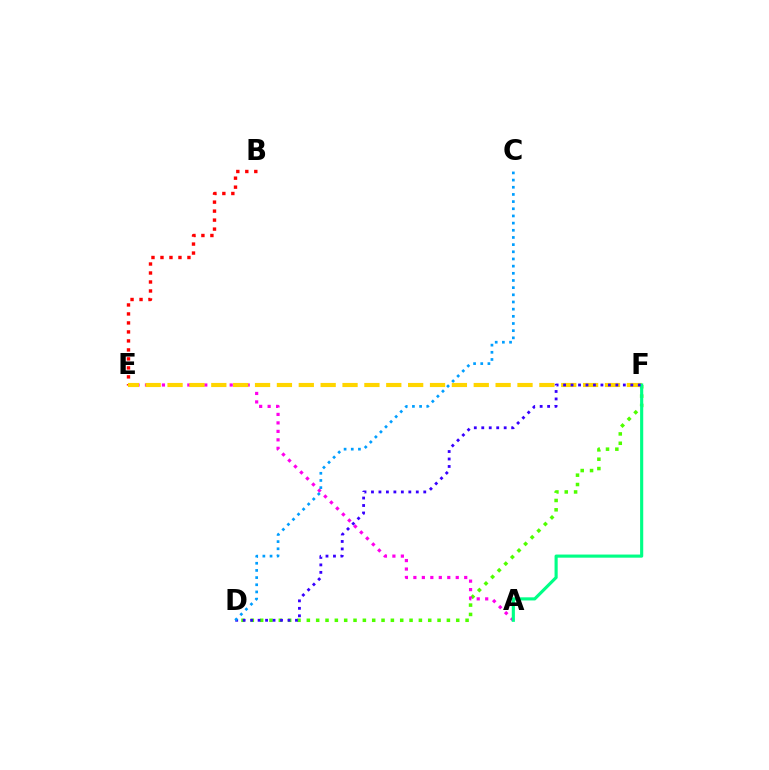{('B', 'E'): [{'color': '#ff0000', 'line_style': 'dotted', 'thickness': 2.44}], ('D', 'F'): [{'color': '#4fff00', 'line_style': 'dotted', 'thickness': 2.54}, {'color': '#3700ff', 'line_style': 'dotted', 'thickness': 2.03}], ('A', 'E'): [{'color': '#ff00ed', 'line_style': 'dotted', 'thickness': 2.3}], ('E', 'F'): [{'color': '#ffd500', 'line_style': 'dashed', 'thickness': 2.97}], ('A', 'F'): [{'color': '#00ff86', 'line_style': 'solid', 'thickness': 2.25}], ('C', 'D'): [{'color': '#009eff', 'line_style': 'dotted', 'thickness': 1.95}]}